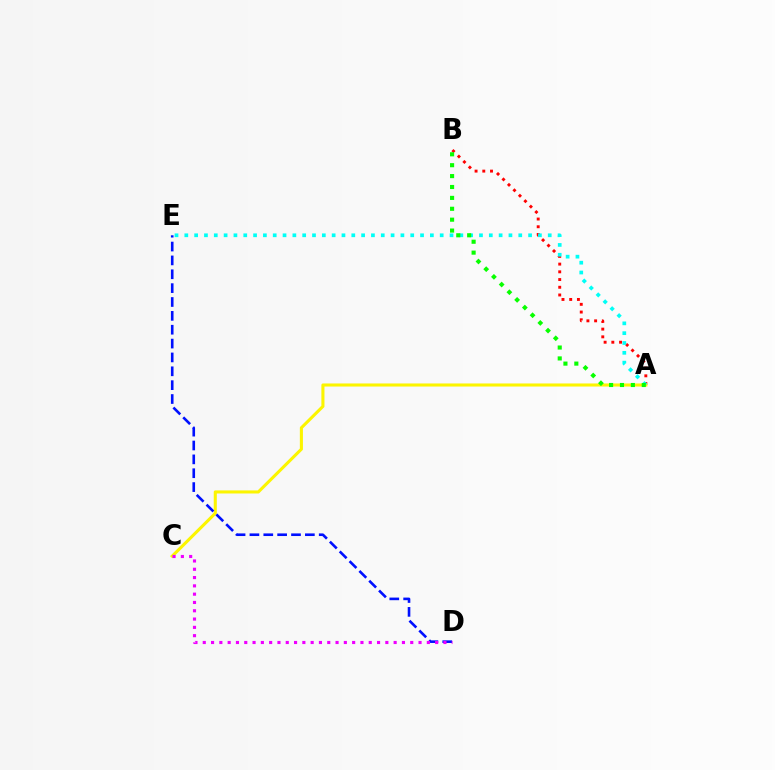{('A', 'B'): [{'color': '#ff0000', 'line_style': 'dotted', 'thickness': 2.1}, {'color': '#08ff00', 'line_style': 'dotted', 'thickness': 2.96}], ('A', 'C'): [{'color': '#fcf500', 'line_style': 'solid', 'thickness': 2.22}], ('A', 'E'): [{'color': '#00fff6', 'line_style': 'dotted', 'thickness': 2.67}], ('D', 'E'): [{'color': '#0010ff', 'line_style': 'dashed', 'thickness': 1.88}], ('C', 'D'): [{'color': '#ee00ff', 'line_style': 'dotted', 'thickness': 2.25}]}